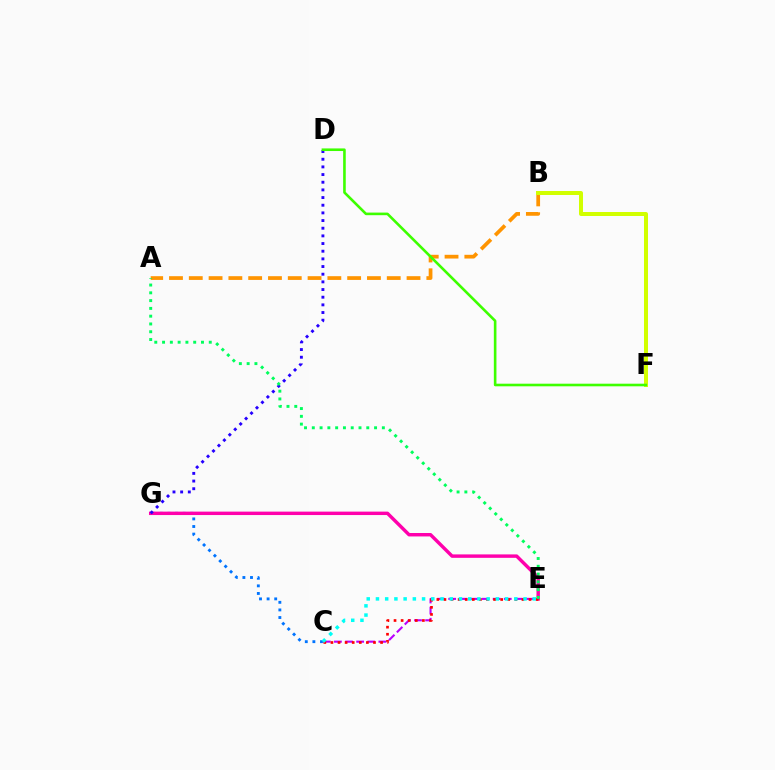{('A', 'B'): [{'color': '#ff9400', 'line_style': 'dashed', 'thickness': 2.69}], ('C', 'G'): [{'color': '#0074ff', 'line_style': 'dotted', 'thickness': 2.06}], ('C', 'E'): [{'color': '#b900ff', 'line_style': 'dashed', 'thickness': 1.51}, {'color': '#ff0000', 'line_style': 'dotted', 'thickness': 1.93}, {'color': '#00fff6', 'line_style': 'dotted', 'thickness': 2.51}], ('B', 'F'): [{'color': '#d1ff00', 'line_style': 'solid', 'thickness': 2.87}], ('E', 'G'): [{'color': '#ff00ac', 'line_style': 'solid', 'thickness': 2.47}], ('D', 'G'): [{'color': '#2500ff', 'line_style': 'dotted', 'thickness': 2.08}], ('D', 'F'): [{'color': '#3dff00', 'line_style': 'solid', 'thickness': 1.88}], ('A', 'E'): [{'color': '#00ff5c', 'line_style': 'dotted', 'thickness': 2.11}]}